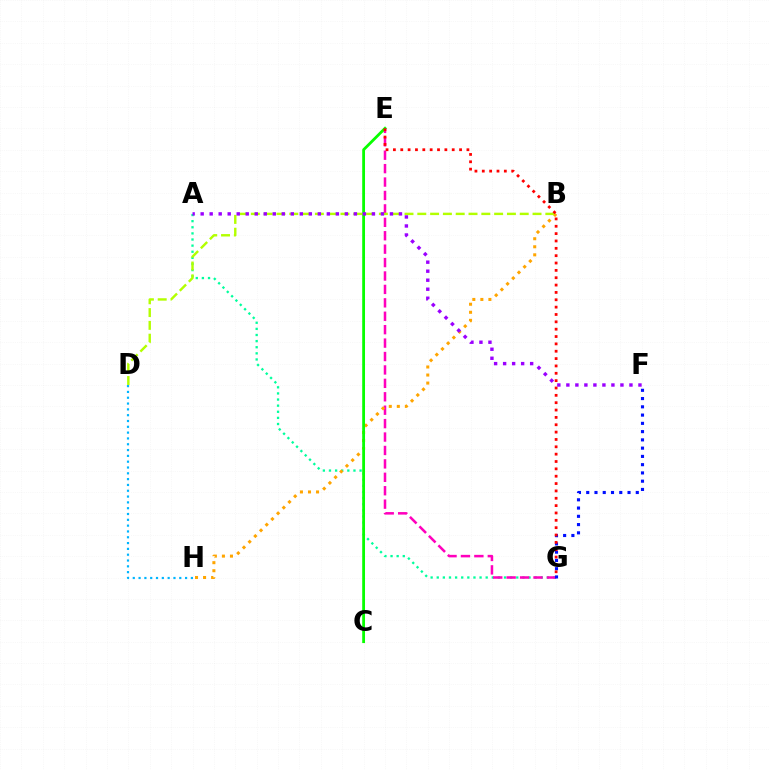{('A', 'G'): [{'color': '#00ff9d', 'line_style': 'dotted', 'thickness': 1.66}], ('E', 'G'): [{'color': '#ff00bd', 'line_style': 'dashed', 'thickness': 1.82}, {'color': '#ff0000', 'line_style': 'dotted', 'thickness': 2.0}], ('B', 'H'): [{'color': '#ffa500', 'line_style': 'dotted', 'thickness': 2.19}], ('F', 'G'): [{'color': '#0010ff', 'line_style': 'dotted', 'thickness': 2.24}], ('D', 'H'): [{'color': '#00b5ff', 'line_style': 'dotted', 'thickness': 1.58}], ('C', 'E'): [{'color': '#08ff00', 'line_style': 'solid', 'thickness': 2.02}], ('B', 'D'): [{'color': '#b3ff00', 'line_style': 'dashed', 'thickness': 1.74}], ('A', 'F'): [{'color': '#9b00ff', 'line_style': 'dotted', 'thickness': 2.45}]}